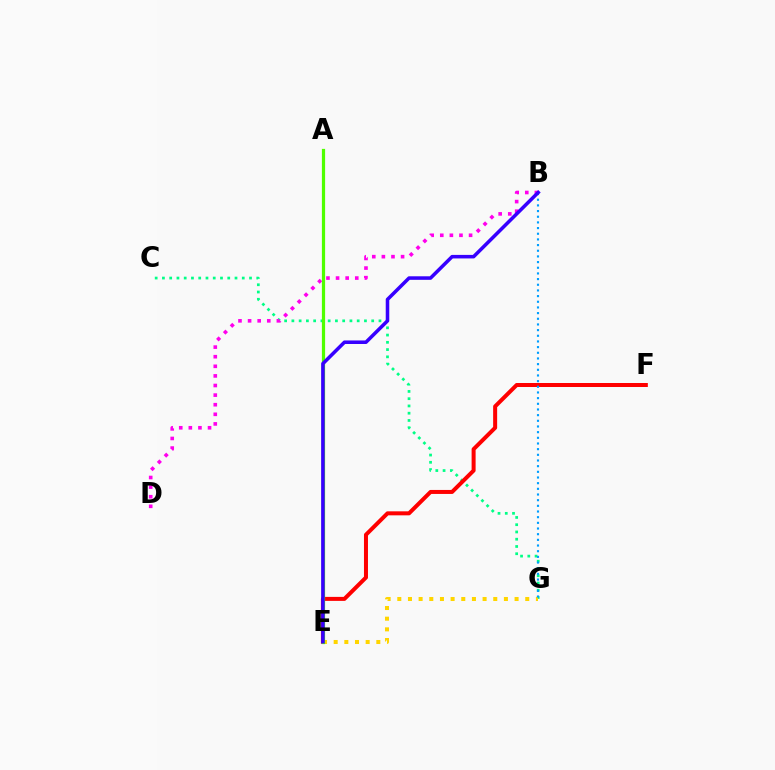{('C', 'G'): [{'color': '#00ff86', 'line_style': 'dotted', 'thickness': 1.97}], ('E', 'G'): [{'color': '#ffd500', 'line_style': 'dotted', 'thickness': 2.9}], ('E', 'F'): [{'color': '#ff0000', 'line_style': 'solid', 'thickness': 2.88}], ('B', 'D'): [{'color': '#ff00ed', 'line_style': 'dotted', 'thickness': 2.61}], ('B', 'G'): [{'color': '#009eff', 'line_style': 'dotted', 'thickness': 1.54}], ('A', 'E'): [{'color': '#4fff00', 'line_style': 'solid', 'thickness': 2.32}], ('B', 'E'): [{'color': '#3700ff', 'line_style': 'solid', 'thickness': 2.55}]}